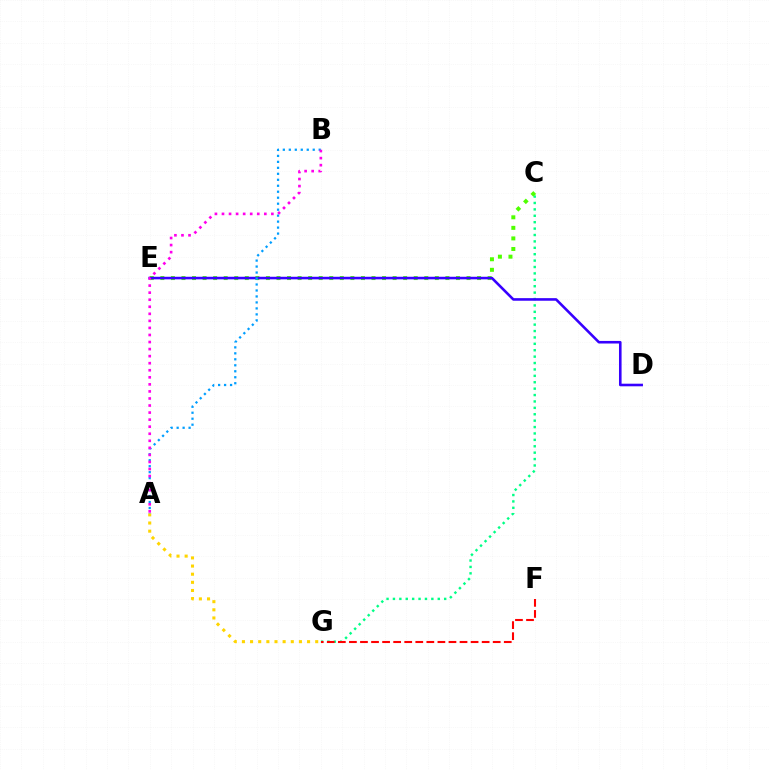{('C', 'G'): [{'color': '#00ff86', 'line_style': 'dotted', 'thickness': 1.74}], ('A', 'G'): [{'color': '#ffd500', 'line_style': 'dotted', 'thickness': 2.21}], ('C', 'E'): [{'color': '#4fff00', 'line_style': 'dotted', 'thickness': 2.87}], ('F', 'G'): [{'color': '#ff0000', 'line_style': 'dashed', 'thickness': 1.5}], ('D', 'E'): [{'color': '#3700ff', 'line_style': 'solid', 'thickness': 1.86}], ('A', 'B'): [{'color': '#009eff', 'line_style': 'dotted', 'thickness': 1.62}, {'color': '#ff00ed', 'line_style': 'dotted', 'thickness': 1.92}]}